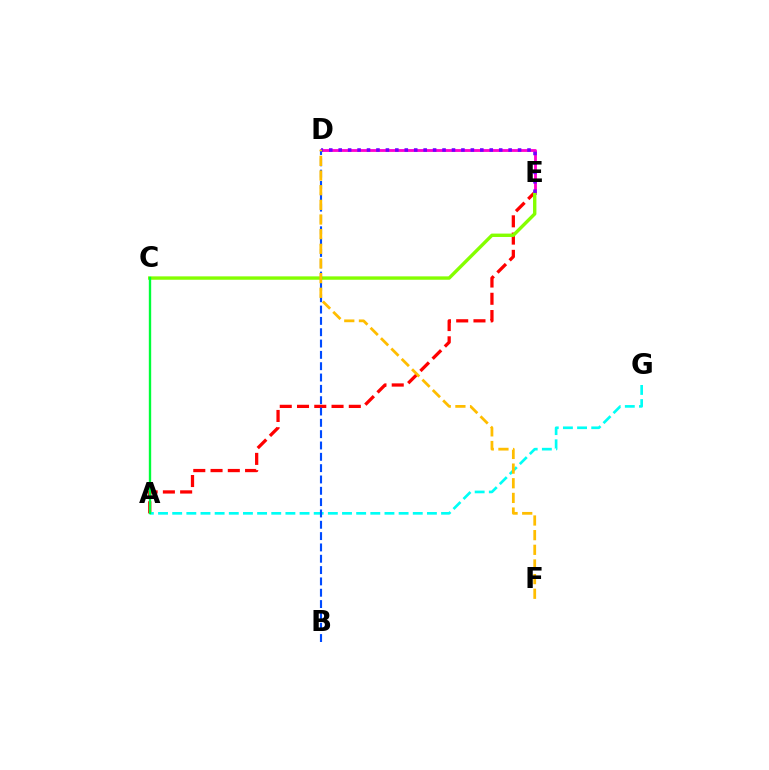{('A', 'E'): [{'color': '#ff0000', 'line_style': 'dashed', 'thickness': 2.35}], ('A', 'G'): [{'color': '#00fff6', 'line_style': 'dashed', 'thickness': 1.92}], ('D', 'E'): [{'color': '#ff00cf', 'line_style': 'solid', 'thickness': 2.04}, {'color': '#7200ff', 'line_style': 'dotted', 'thickness': 2.57}], ('C', 'E'): [{'color': '#84ff00', 'line_style': 'solid', 'thickness': 2.43}], ('B', 'D'): [{'color': '#004bff', 'line_style': 'dashed', 'thickness': 1.54}], ('A', 'C'): [{'color': '#00ff39', 'line_style': 'solid', 'thickness': 1.71}], ('D', 'F'): [{'color': '#ffbd00', 'line_style': 'dashed', 'thickness': 1.99}]}